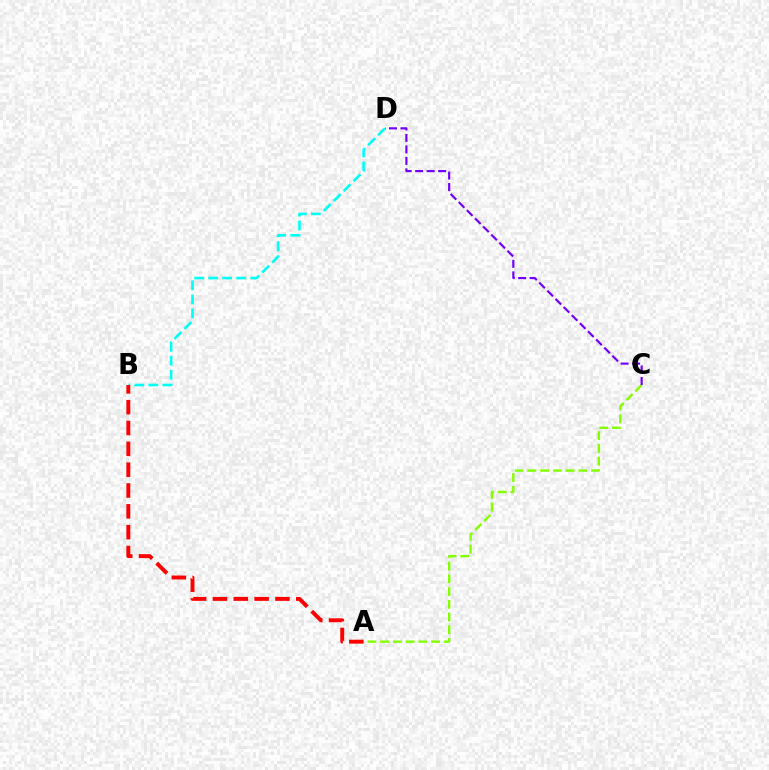{('A', 'C'): [{'color': '#84ff00', 'line_style': 'dashed', 'thickness': 1.73}], ('B', 'D'): [{'color': '#00fff6', 'line_style': 'dashed', 'thickness': 1.91}], ('A', 'B'): [{'color': '#ff0000', 'line_style': 'dashed', 'thickness': 2.83}], ('C', 'D'): [{'color': '#7200ff', 'line_style': 'dashed', 'thickness': 1.56}]}